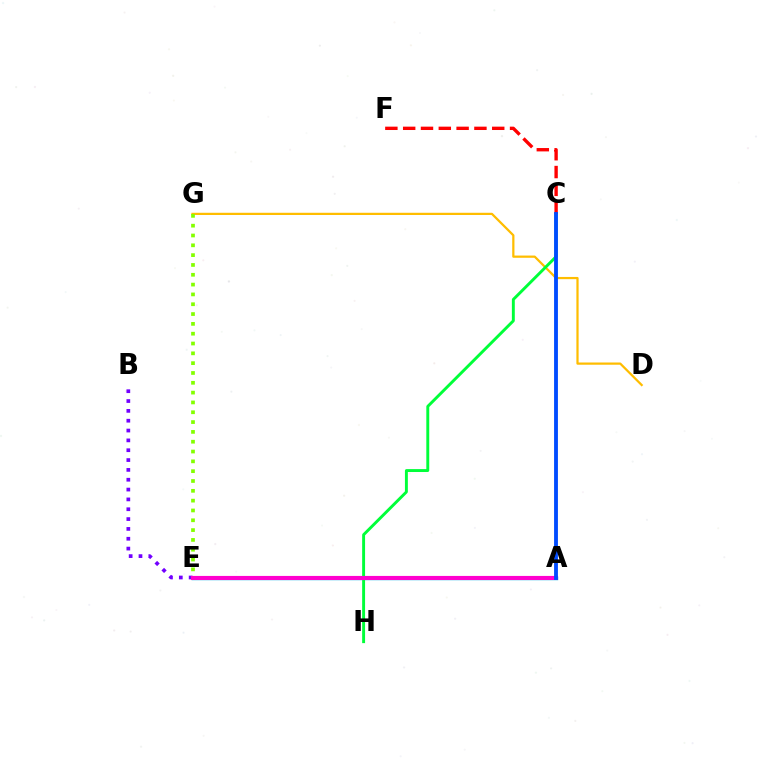{('D', 'G'): [{'color': '#ffbd00', 'line_style': 'solid', 'thickness': 1.61}], ('A', 'E'): [{'color': '#00fff6', 'line_style': 'solid', 'thickness': 2.47}, {'color': '#ff00cf', 'line_style': 'solid', 'thickness': 2.98}], ('E', 'G'): [{'color': '#84ff00', 'line_style': 'dotted', 'thickness': 2.67}], ('B', 'E'): [{'color': '#7200ff', 'line_style': 'dotted', 'thickness': 2.67}], ('C', 'H'): [{'color': '#00ff39', 'line_style': 'solid', 'thickness': 2.1}], ('C', 'F'): [{'color': '#ff0000', 'line_style': 'dashed', 'thickness': 2.42}], ('A', 'C'): [{'color': '#004bff', 'line_style': 'solid', 'thickness': 2.77}]}